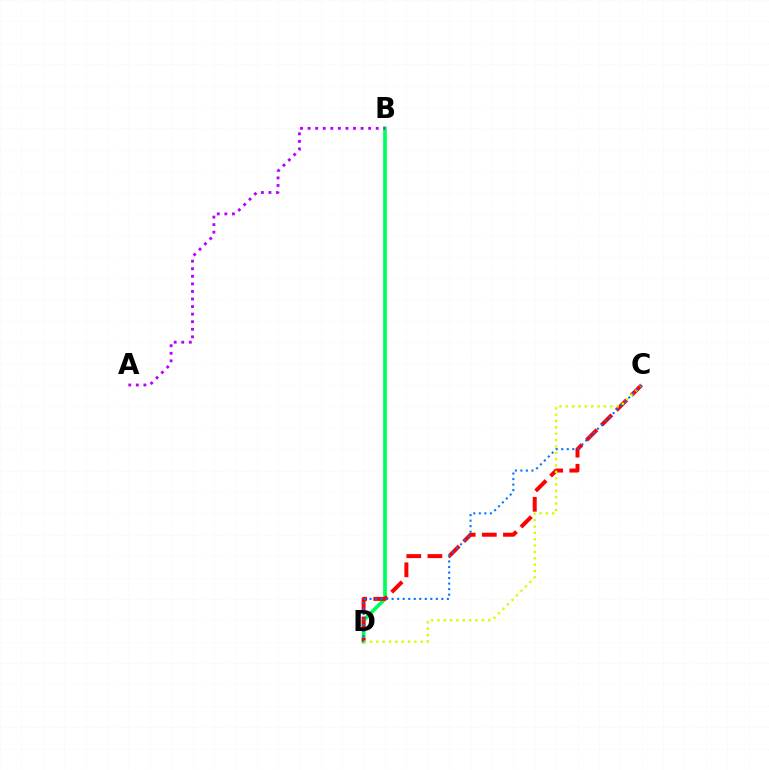{('B', 'D'): [{'color': '#00ff5c', 'line_style': 'solid', 'thickness': 2.68}], ('C', 'D'): [{'color': '#ff0000', 'line_style': 'dashed', 'thickness': 2.87}, {'color': '#d1ff00', 'line_style': 'dotted', 'thickness': 1.72}, {'color': '#0074ff', 'line_style': 'dotted', 'thickness': 1.5}], ('A', 'B'): [{'color': '#b900ff', 'line_style': 'dotted', 'thickness': 2.06}]}